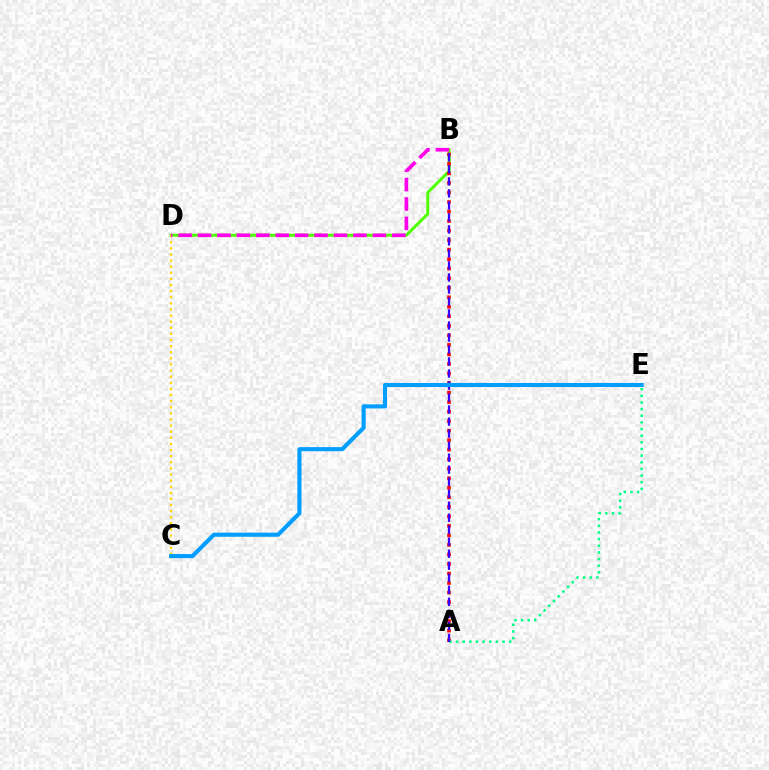{('B', 'D'): [{'color': '#4fff00', 'line_style': 'solid', 'thickness': 2.12}, {'color': '#ff00ed', 'line_style': 'dashed', 'thickness': 2.64}], ('A', 'B'): [{'color': '#ff0000', 'line_style': 'dotted', 'thickness': 2.59}, {'color': '#3700ff', 'line_style': 'dashed', 'thickness': 1.63}], ('A', 'E'): [{'color': '#00ff86', 'line_style': 'dotted', 'thickness': 1.81}], ('C', 'D'): [{'color': '#ffd500', 'line_style': 'dotted', 'thickness': 1.66}], ('C', 'E'): [{'color': '#009eff', 'line_style': 'solid', 'thickness': 2.94}]}